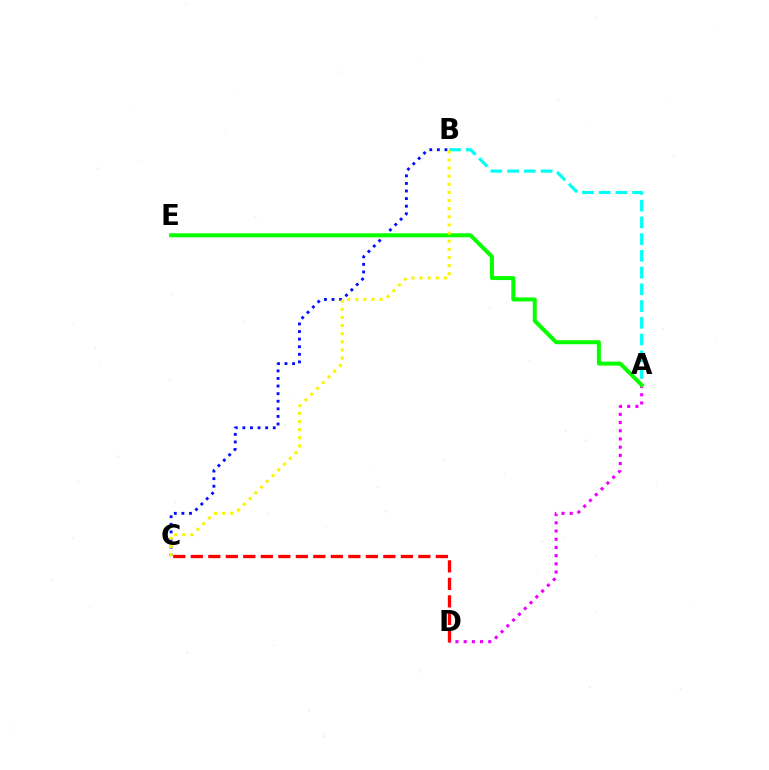{('A', 'B'): [{'color': '#00fff6', 'line_style': 'dashed', 'thickness': 2.27}], ('C', 'D'): [{'color': '#ff0000', 'line_style': 'dashed', 'thickness': 2.38}], ('A', 'D'): [{'color': '#ee00ff', 'line_style': 'dotted', 'thickness': 2.23}], ('B', 'C'): [{'color': '#0010ff', 'line_style': 'dotted', 'thickness': 2.06}, {'color': '#fcf500', 'line_style': 'dotted', 'thickness': 2.21}], ('A', 'E'): [{'color': '#08ff00', 'line_style': 'solid', 'thickness': 2.88}]}